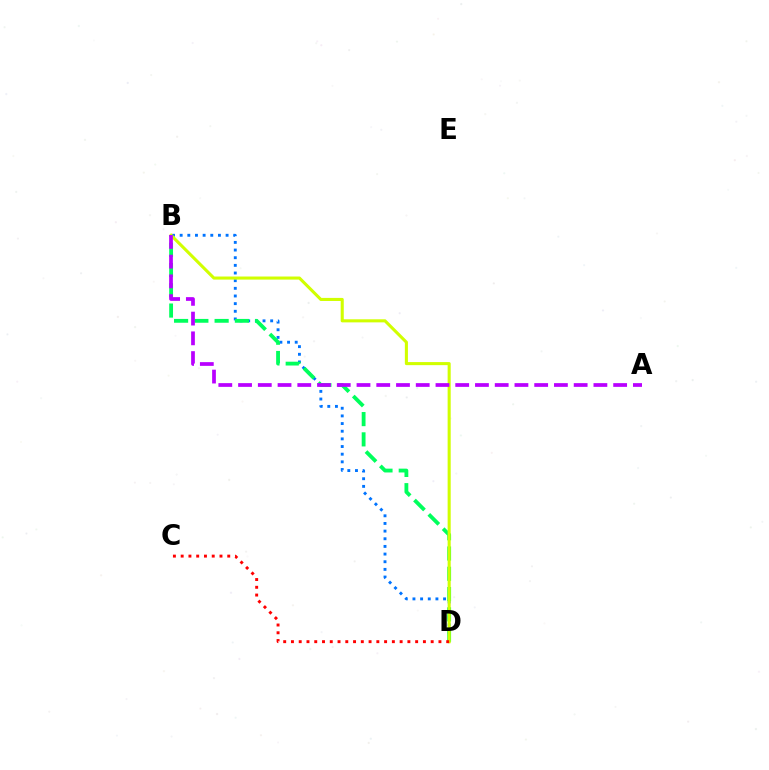{('B', 'D'): [{'color': '#0074ff', 'line_style': 'dotted', 'thickness': 2.08}, {'color': '#00ff5c', 'line_style': 'dashed', 'thickness': 2.75}, {'color': '#d1ff00', 'line_style': 'solid', 'thickness': 2.21}], ('A', 'B'): [{'color': '#b900ff', 'line_style': 'dashed', 'thickness': 2.68}], ('C', 'D'): [{'color': '#ff0000', 'line_style': 'dotted', 'thickness': 2.11}]}